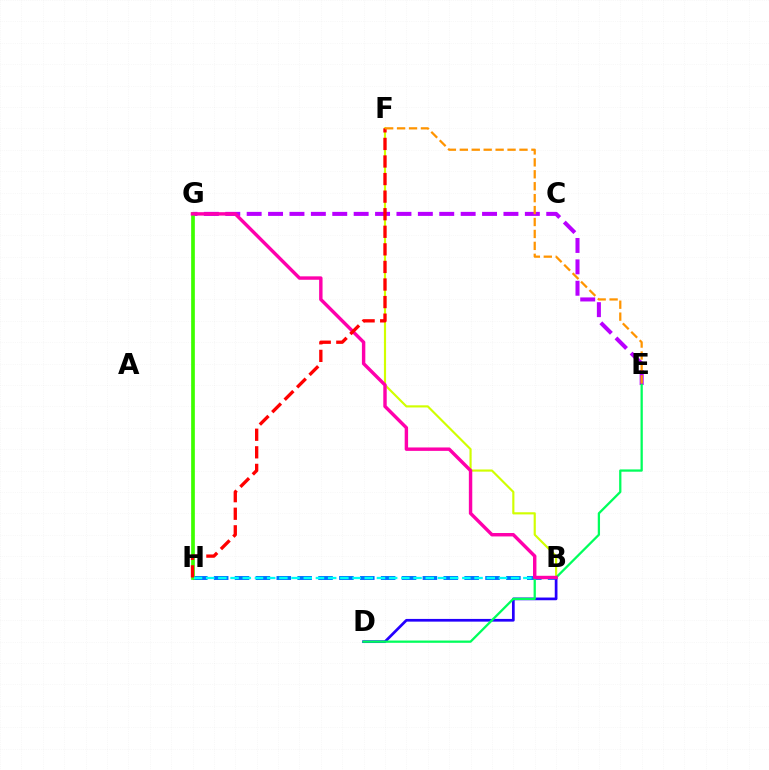{('B', 'H'): [{'color': '#0074ff', 'line_style': 'dashed', 'thickness': 2.84}, {'color': '#00fff6', 'line_style': 'dashed', 'thickness': 1.66}], ('B', 'D'): [{'color': '#2500ff', 'line_style': 'solid', 'thickness': 1.95}], ('B', 'F'): [{'color': '#d1ff00', 'line_style': 'solid', 'thickness': 1.55}], ('E', 'G'): [{'color': '#b900ff', 'line_style': 'dashed', 'thickness': 2.91}], ('D', 'E'): [{'color': '#00ff5c', 'line_style': 'solid', 'thickness': 1.64}], ('G', 'H'): [{'color': '#3dff00', 'line_style': 'solid', 'thickness': 2.66}], ('B', 'G'): [{'color': '#ff00ac', 'line_style': 'solid', 'thickness': 2.46}], ('F', 'H'): [{'color': '#ff0000', 'line_style': 'dashed', 'thickness': 2.39}], ('E', 'F'): [{'color': '#ff9400', 'line_style': 'dashed', 'thickness': 1.62}]}